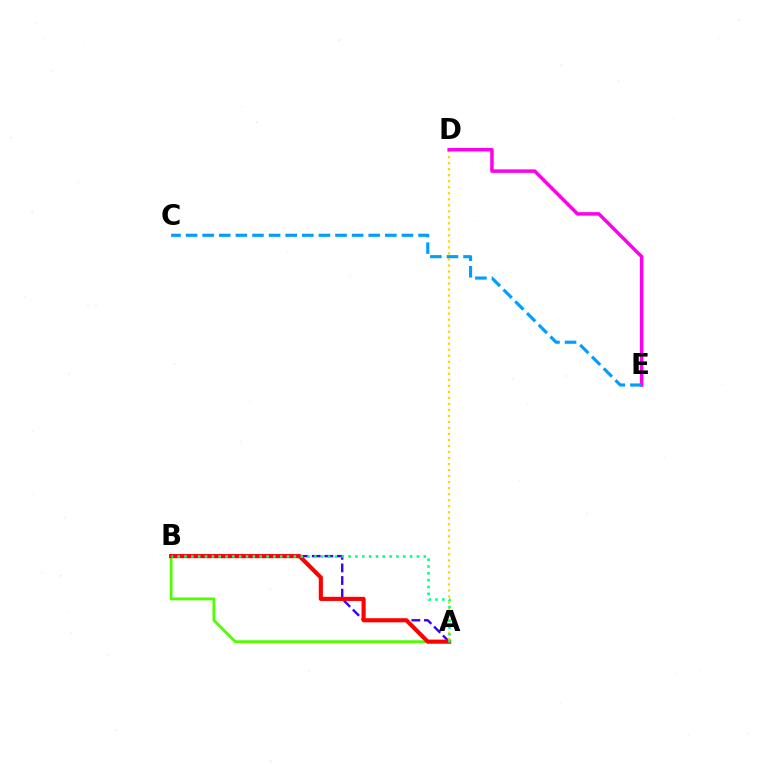{('A', 'B'): [{'color': '#4fff00', 'line_style': 'solid', 'thickness': 2.01}, {'color': '#3700ff', 'line_style': 'dashed', 'thickness': 1.71}, {'color': '#ff0000', 'line_style': 'solid', 'thickness': 2.98}, {'color': '#00ff86', 'line_style': 'dotted', 'thickness': 1.86}], ('A', 'D'): [{'color': '#ffd500', 'line_style': 'dotted', 'thickness': 1.64}], ('D', 'E'): [{'color': '#ff00ed', 'line_style': 'solid', 'thickness': 2.52}], ('C', 'E'): [{'color': '#009eff', 'line_style': 'dashed', 'thickness': 2.26}]}